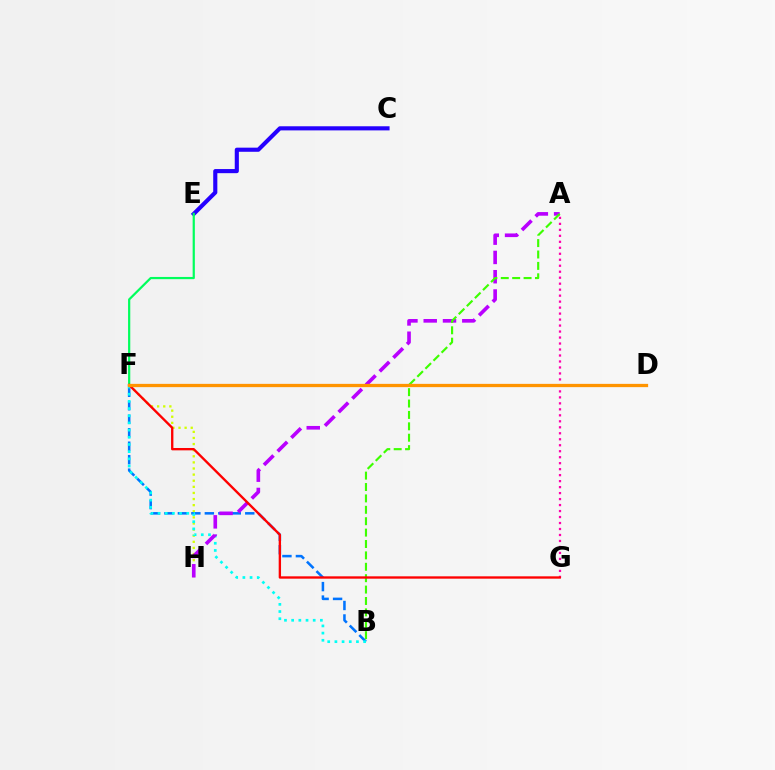{('F', 'H'): [{'color': '#d1ff00', 'line_style': 'dotted', 'thickness': 1.66}], ('C', 'E'): [{'color': '#2500ff', 'line_style': 'solid', 'thickness': 2.97}], ('B', 'F'): [{'color': '#0074ff', 'line_style': 'dashed', 'thickness': 1.83}, {'color': '#00fff6', 'line_style': 'dotted', 'thickness': 1.95}], ('E', 'F'): [{'color': '#00ff5c', 'line_style': 'solid', 'thickness': 1.59}], ('A', 'G'): [{'color': '#ff00ac', 'line_style': 'dotted', 'thickness': 1.63}], ('A', 'H'): [{'color': '#b900ff', 'line_style': 'dashed', 'thickness': 2.62}], ('A', 'B'): [{'color': '#3dff00', 'line_style': 'dashed', 'thickness': 1.55}], ('F', 'G'): [{'color': '#ff0000', 'line_style': 'solid', 'thickness': 1.69}], ('D', 'F'): [{'color': '#ff9400', 'line_style': 'solid', 'thickness': 2.36}]}